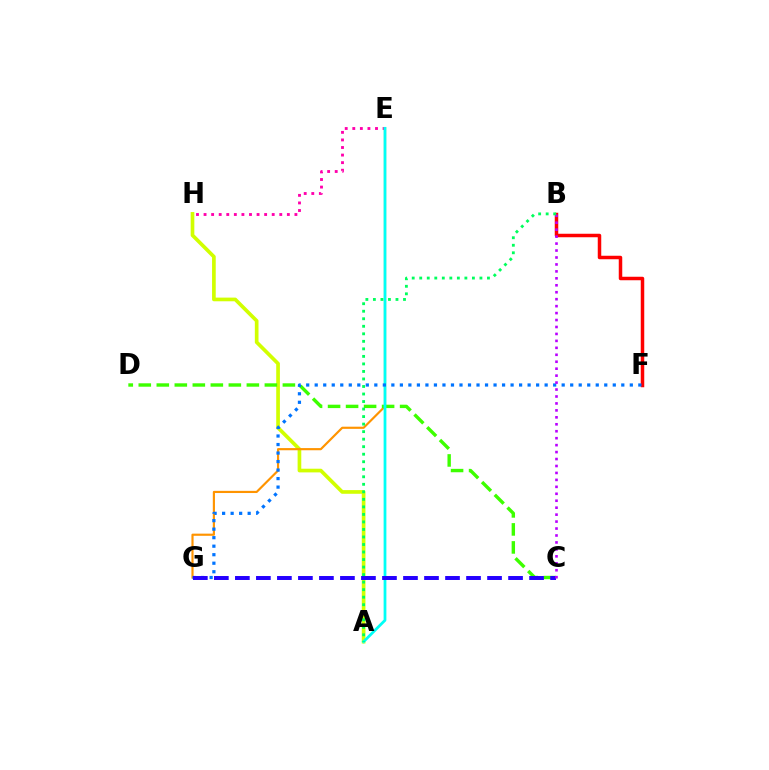{('B', 'F'): [{'color': '#ff0000', 'line_style': 'solid', 'thickness': 2.51}], ('E', 'H'): [{'color': '#ff00ac', 'line_style': 'dotted', 'thickness': 2.06}], ('A', 'H'): [{'color': '#d1ff00', 'line_style': 'solid', 'thickness': 2.65}], ('E', 'G'): [{'color': '#ff9400', 'line_style': 'solid', 'thickness': 1.56}], ('C', 'D'): [{'color': '#3dff00', 'line_style': 'dashed', 'thickness': 2.45}], ('A', 'E'): [{'color': '#00fff6', 'line_style': 'solid', 'thickness': 1.99}], ('F', 'G'): [{'color': '#0074ff', 'line_style': 'dotted', 'thickness': 2.31}], ('C', 'G'): [{'color': '#2500ff', 'line_style': 'dashed', 'thickness': 2.85}], ('B', 'C'): [{'color': '#b900ff', 'line_style': 'dotted', 'thickness': 1.89}], ('A', 'B'): [{'color': '#00ff5c', 'line_style': 'dotted', 'thickness': 2.04}]}